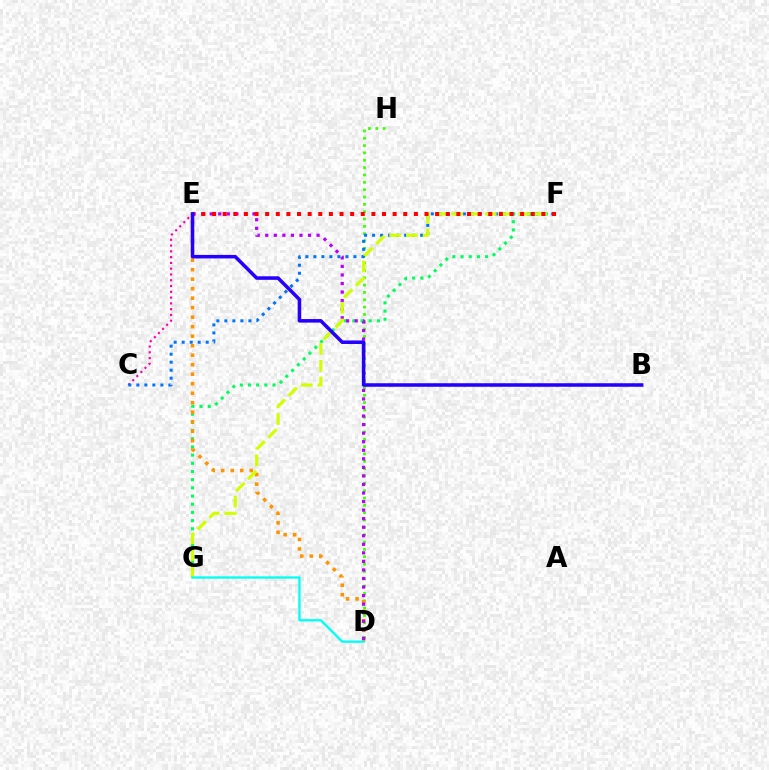{('C', 'E'): [{'color': '#ff00ac', 'line_style': 'dotted', 'thickness': 1.57}], ('F', 'G'): [{'color': '#00ff5c', 'line_style': 'dotted', 'thickness': 2.22}, {'color': '#d1ff00', 'line_style': 'dashed', 'thickness': 2.27}], ('D', 'H'): [{'color': '#3dff00', 'line_style': 'dotted', 'thickness': 1.99}], ('D', 'E'): [{'color': '#ff9400', 'line_style': 'dotted', 'thickness': 2.58}, {'color': '#b900ff', 'line_style': 'dotted', 'thickness': 2.32}], ('C', 'F'): [{'color': '#0074ff', 'line_style': 'dotted', 'thickness': 2.18}], ('D', 'G'): [{'color': '#00fff6', 'line_style': 'solid', 'thickness': 1.66}], ('E', 'F'): [{'color': '#ff0000', 'line_style': 'dotted', 'thickness': 2.89}], ('B', 'E'): [{'color': '#2500ff', 'line_style': 'solid', 'thickness': 2.55}]}